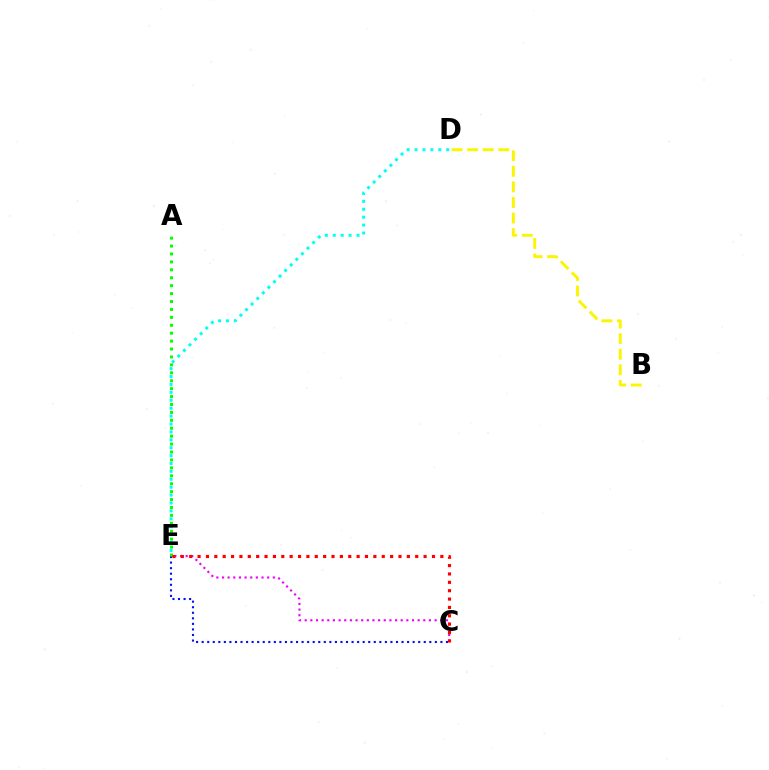{('C', 'E'): [{'color': '#0010ff', 'line_style': 'dotted', 'thickness': 1.51}, {'color': '#ee00ff', 'line_style': 'dotted', 'thickness': 1.53}, {'color': '#ff0000', 'line_style': 'dotted', 'thickness': 2.27}], ('D', 'E'): [{'color': '#00fff6', 'line_style': 'dotted', 'thickness': 2.15}], ('B', 'D'): [{'color': '#fcf500', 'line_style': 'dashed', 'thickness': 2.12}], ('A', 'E'): [{'color': '#08ff00', 'line_style': 'dotted', 'thickness': 2.15}]}